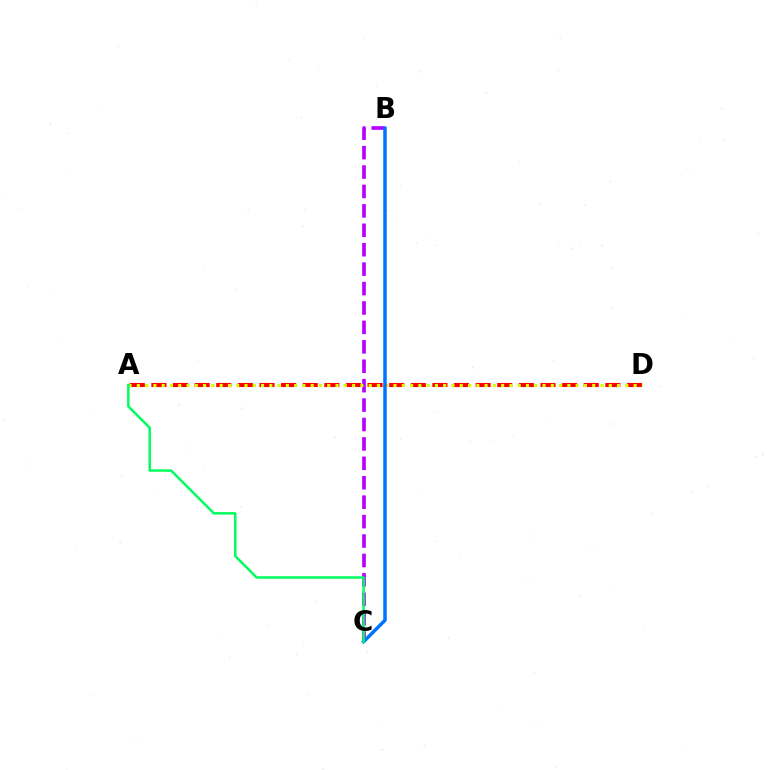{('A', 'D'): [{'color': '#ff0000', 'line_style': 'dashed', 'thickness': 2.94}, {'color': '#d1ff00', 'line_style': 'dotted', 'thickness': 2.25}], ('B', 'C'): [{'color': '#b900ff', 'line_style': 'dashed', 'thickness': 2.64}, {'color': '#0074ff', 'line_style': 'solid', 'thickness': 2.52}], ('A', 'C'): [{'color': '#00ff5c', 'line_style': 'solid', 'thickness': 1.79}]}